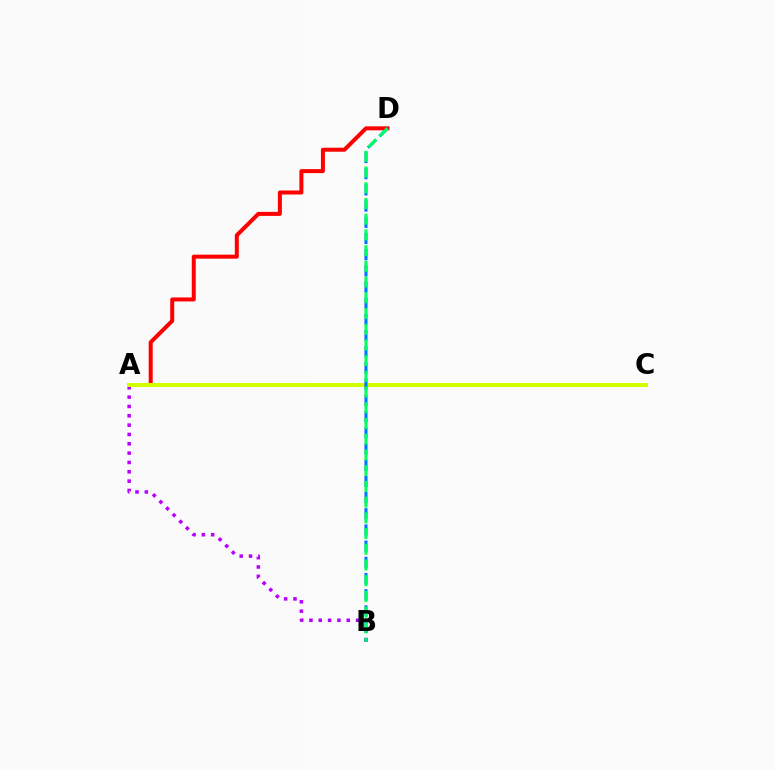{('A', 'D'): [{'color': '#ff0000', 'line_style': 'solid', 'thickness': 2.88}], ('A', 'B'): [{'color': '#b900ff', 'line_style': 'dotted', 'thickness': 2.54}], ('A', 'C'): [{'color': '#d1ff00', 'line_style': 'solid', 'thickness': 2.92}], ('B', 'D'): [{'color': '#0074ff', 'line_style': 'dashed', 'thickness': 2.2}, {'color': '#00ff5c', 'line_style': 'dashed', 'thickness': 2.14}]}